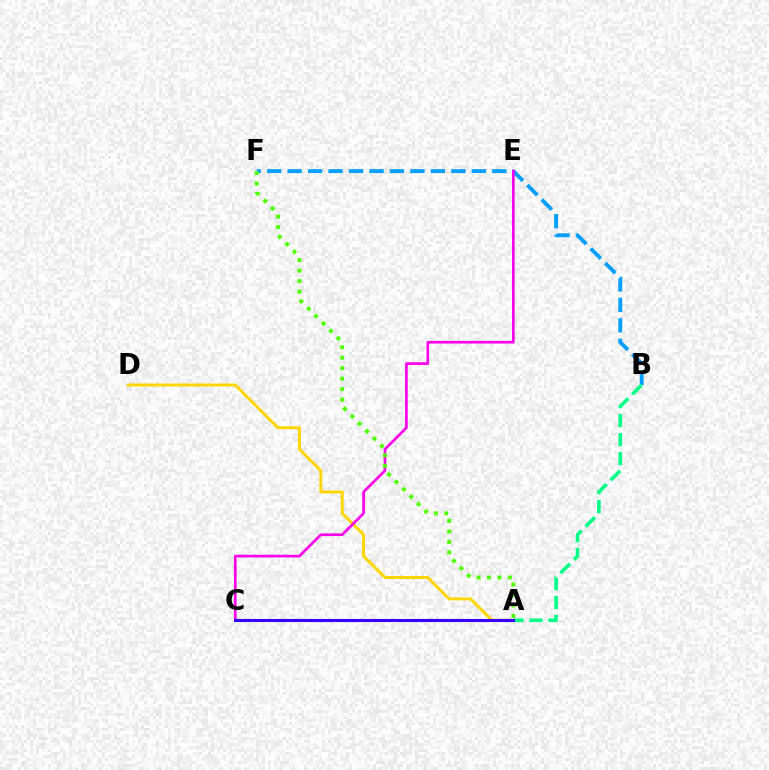{('B', 'F'): [{'color': '#009eff', 'line_style': 'dashed', 'thickness': 2.78}], ('A', 'B'): [{'color': '#00ff86', 'line_style': 'dashed', 'thickness': 2.57}], ('A', 'D'): [{'color': '#ffd500', 'line_style': 'solid', 'thickness': 2.14}], ('C', 'E'): [{'color': '#ff00ed', 'line_style': 'solid', 'thickness': 1.92}], ('A', 'C'): [{'color': '#ff0000', 'line_style': 'solid', 'thickness': 1.96}, {'color': '#3700ff', 'line_style': 'solid', 'thickness': 2.22}], ('A', 'F'): [{'color': '#4fff00', 'line_style': 'dotted', 'thickness': 2.85}]}